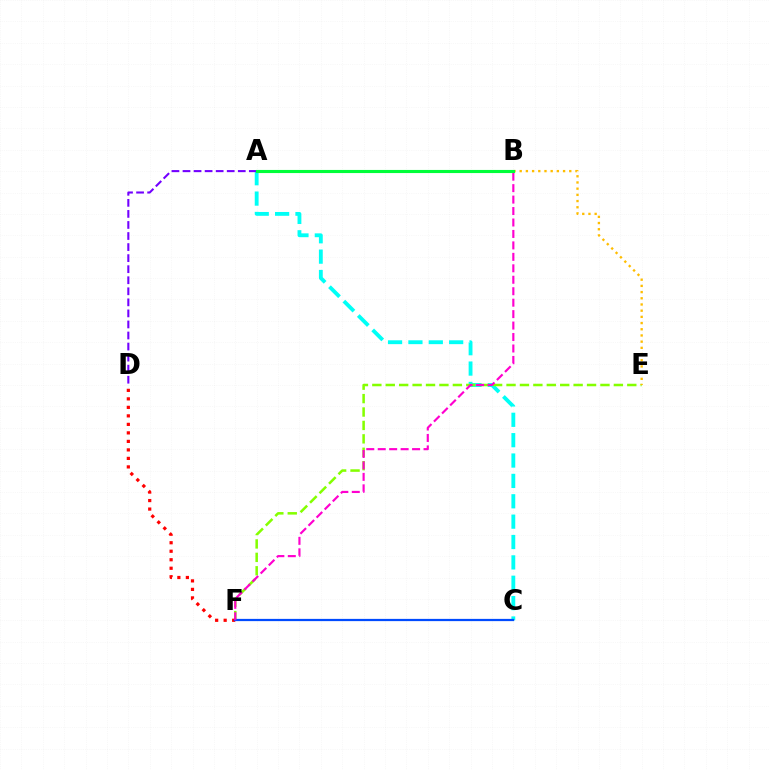{('A', 'C'): [{'color': '#00fff6', 'line_style': 'dashed', 'thickness': 2.77}], ('E', 'F'): [{'color': '#84ff00', 'line_style': 'dashed', 'thickness': 1.82}], ('A', 'D'): [{'color': '#7200ff', 'line_style': 'dashed', 'thickness': 1.5}], ('D', 'F'): [{'color': '#ff0000', 'line_style': 'dotted', 'thickness': 2.31}], ('B', 'E'): [{'color': '#ffbd00', 'line_style': 'dotted', 'thickness': 1.68}], ('C', 'F'): [{'color': '#004bff', 'line_style': 'solid', 'thickness': 1.61}], ('B', 'F'): [{'color': '#ff00cf', 'line_style': 'dashed', 'thickness': 1.56}], ('A', 'B'): [{'color': '#00ff39', 'line_style': 'solid', 'thickness': 2.24}]}